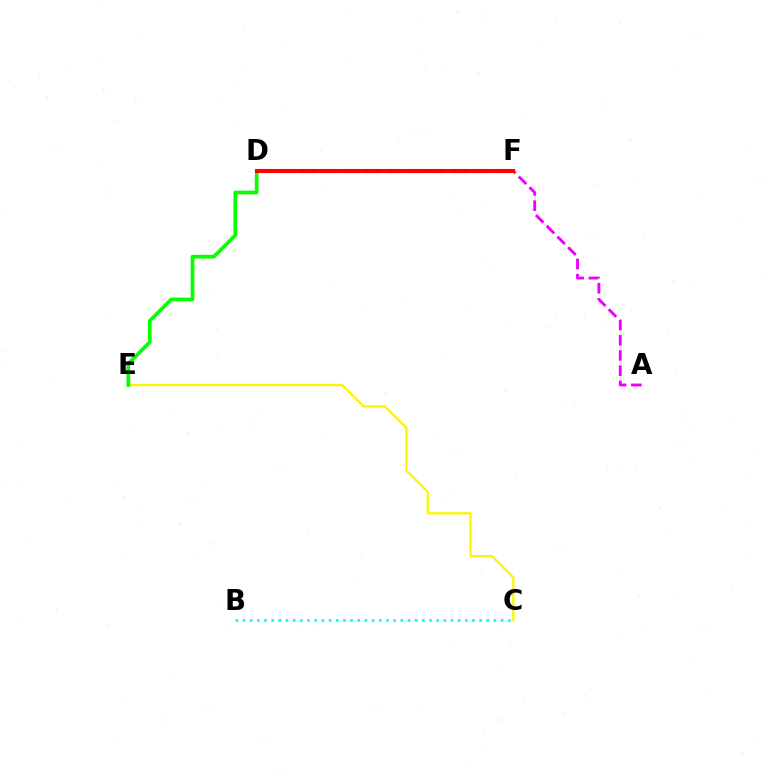{('A', 'F'): [{'color': '#ee00ff', 'line_style': 'dashed', 'thickness': 2.07}], ('C', 'E'): [{'color': '#fcf500', 'line_style': 'solid', 'thickness': 1.64}], ('E', 'F'): [{'color': '#08ff00', 'line_style': 'solid', 'thickness': 2.67}], ('B', 'C'): [{'color': '#00fff6', 'line_style': 'dotted', 'thickness': 1.95}], ('D', 'F'): [{'color': '#0010ff', 'line_style': 'dashed', 'thickness': 2.93}, {'color': '#ff0000', 'line_style': 'solid', 'thickness': 2.89}]}